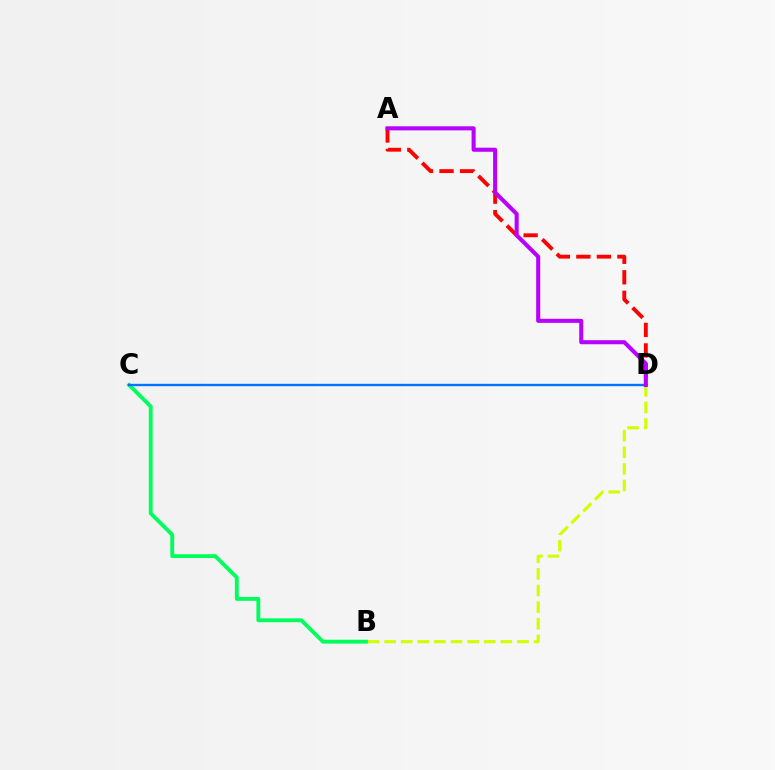{('A', 'D'): [{'color': '#ff0000', 'line_style': 'dashed', 'thickness': 2.79}, {'color': '#b900ff', 'line_style': 'solid', 'thickness': 2.93}], ('B', 'D'): [{'color': '#d1ff00', 'line_style': 'dashed', 'thickness': 2.26}], ('B', 'C'): [{'color': '#00ff5c', 'line_style': 'solid', 'thickness': 2.78}], ('C', 'D'): [{'color': '#0074ff', 'line_style': 'solid', 'thickness': 1.7}]}